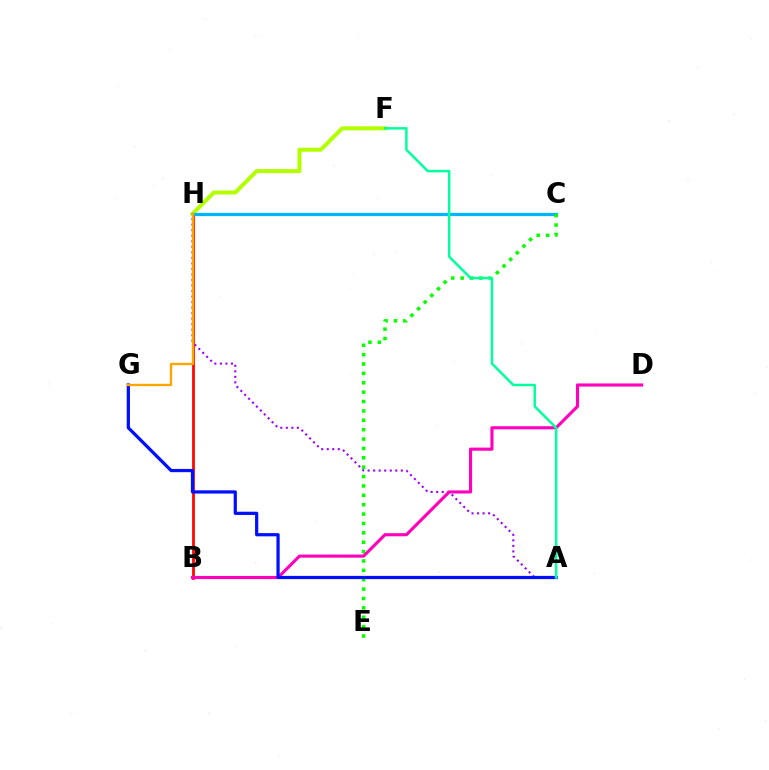{('B', 'H'): [{'color': '#ff0000', 'line_style': 'solid', 'thickness': 1.97}], ('F', 'H'): [{'color': '#b3ff00', 'line_style': 'solid', 'thickness': 2.89}], ('A', 'H'): [{'color': '#9b00ff', 'line_style': 'dotted', 'thickness': 1.5}], ('C', 'H'): [{'color': '#00b5ff', 'line_style': 'solid', 'thickness': 2.33}], ('C', 'E'): [{'color': '#08ff00', 'line_style': 'dotted', 'thickness': 2.55}], ('B', 'D'): [{'color': '#ff00bd', 'line_style': 'solid', 'thickness': 2.24}], ('A', 'G'): [{'color': '#0010ff', 'line_style': 'solid', 'thickness': 2.33}], ('A', 'F'): [{'color': '#00ff9d', 'line_style': 'solid', 'thickness': 1.78}], ('G', 'H'): [{'color': '#ffa500', 'line_style': 'solid', 'thickness': 1.7}]}